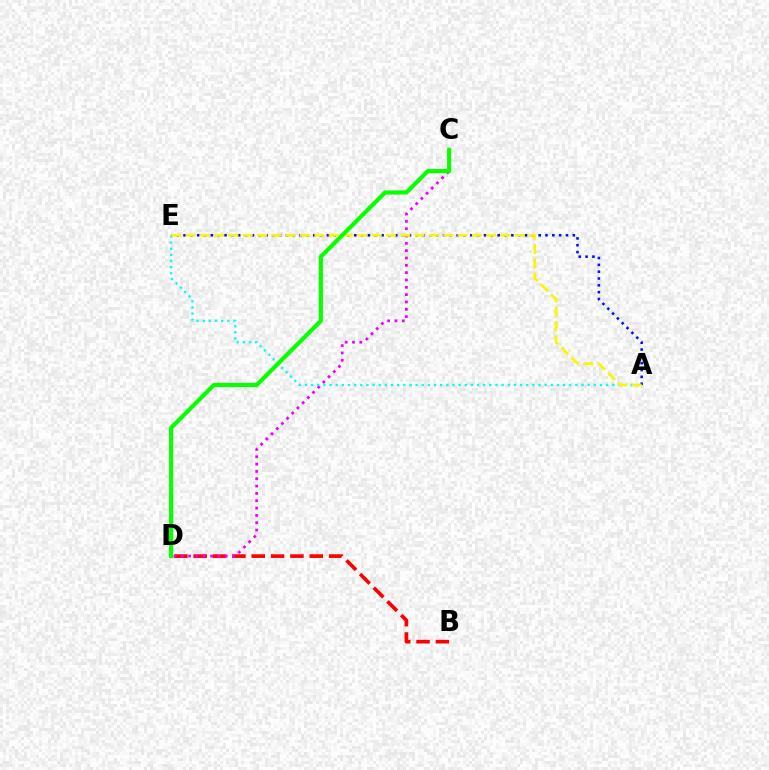{('B', 'D'): [{'color': '#ff0000', 'line_style': 'dashed', 'thickness': 2.63}], ('A', 'E'): [{'color': '#0010ff', 'line_style': 'dotted', 'thickness': 1.86}, {'color': '#00fff6', 'line_style': 'dotted', 'thickness': 1.67}, {'color': '#fcf500', 'line_style': 'dashed', 'thickness': 1.94}], ('C', 'D'): [{'color': '#ee00ff', 'line_style': 'dotted', 'thickness': 1.99}, {'color': '#08ff00', 'line_style': 'solid', 'thickness': 2.99}]}